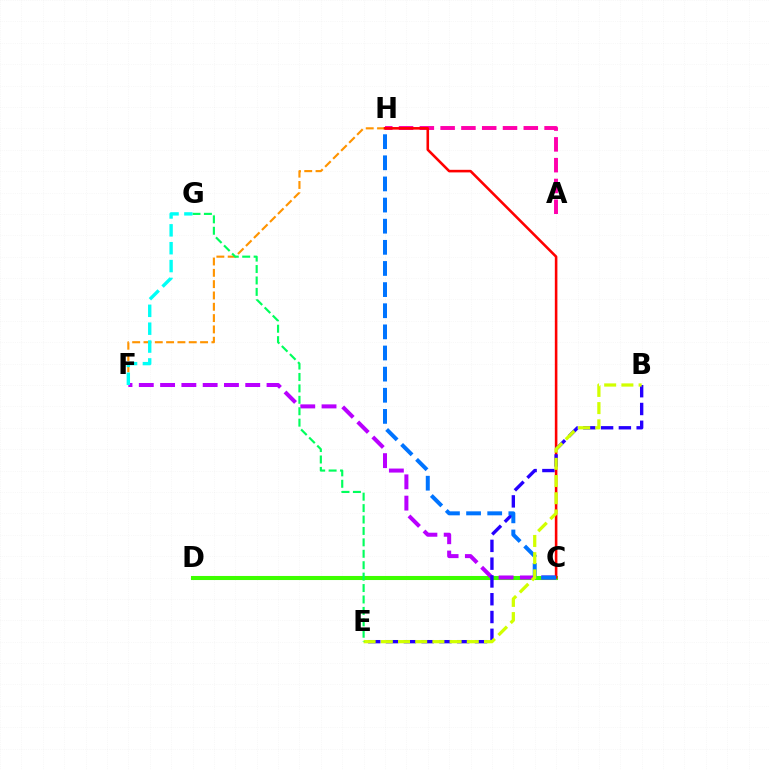{('A', 'H'): [{'color': '#ff00ac', 'line_style': 'dashed', 'thickness': 2.82}], ('F', 'H'): [{'color': '#ff9400', 'line_style': 'dashed', 'thickness': 1.54}], ('C', 'D'): [{'color': '#3dff00', 'line_style': 'solid', 'thickness': 2.93}], ('C', 'F'): [{'color': '#b900ff', 'line_style': 'dashed', 'thickness': 2.89}], ('C', 'H'): [{'color': '#ff0000', 'line_style': 'solid', 'thickness': 1.86}, {'color': '#0074ff', 'line_style': 'dashed', 'thickness': 2.87}], ('B', 'E'): [{'color': '#2500ff', 'line_style': 'dashed', 'thickness': 2.42}, {'color': '#d1ff00', 'line_style': 'dashed', 'thickness': 2.34}], ('E', 'G'): [{'color': '#00ff5c', 'line_style': 'dashed', 'thickness': 1.55}], ('F', 'G'): [{'color': '#00fff6', 'line_style': 'dashed', 'thickness': 2.43}]}